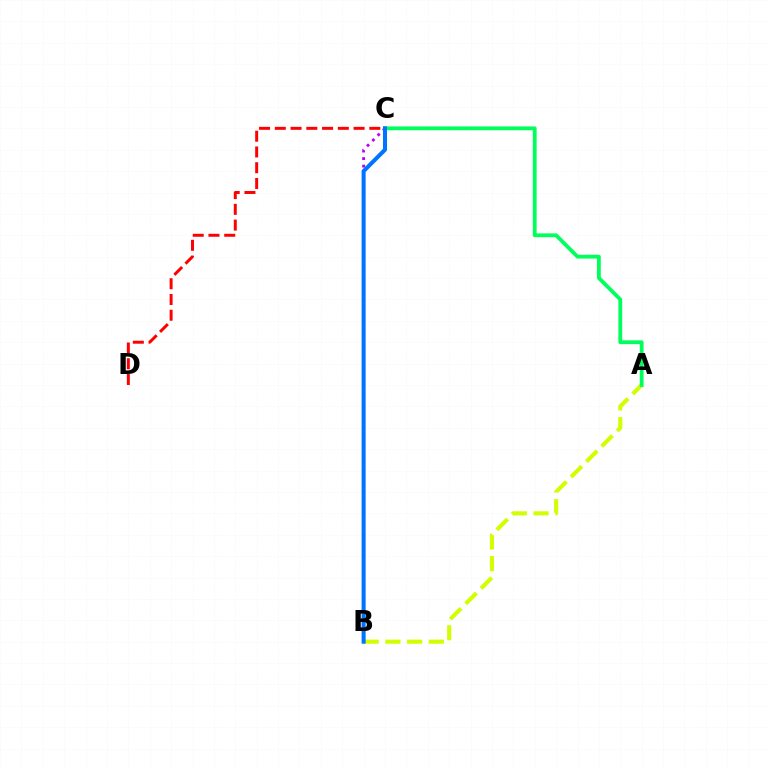{('A', 'B'): [{'color': '#d1ff00', 'line_style': 'dashed', 'thickness': 2.95}], ('A', 'C'): [{'color': '#00ff5c', 'line_style': 'solid', 'thickness': 2.74}], ('B', 'C'): [{'color': '#b900ff', 'line_style': 'dotted', 'thickness': 2.05}, {'color': '#0074ff', 'line_style': 'solid', 'thickness': 2.91}], ('C', 'D'): [{'color': '#ff0000', 'line_style': 'dashed', 'thickness': 2.14}]}